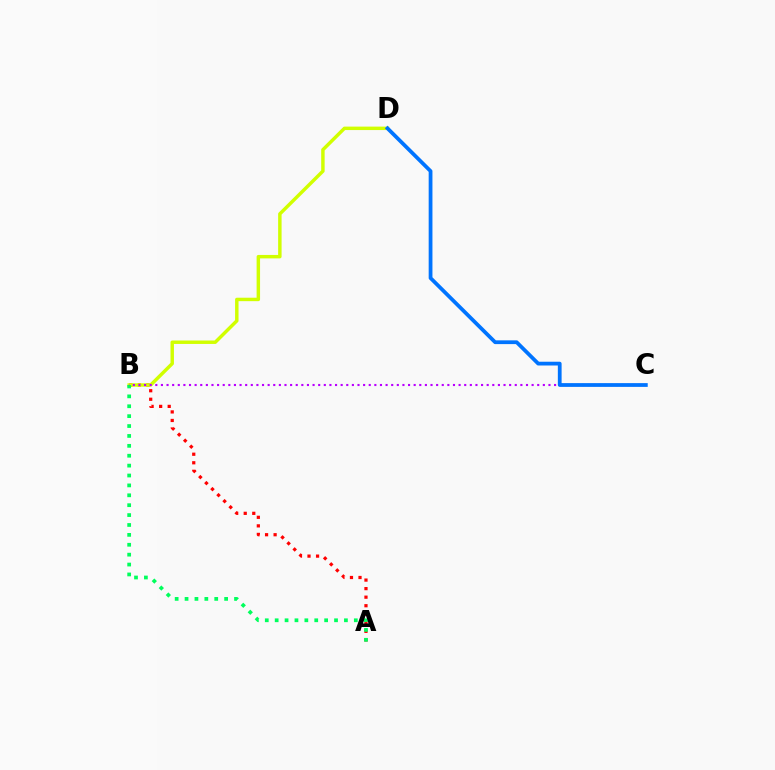{('A', 'B'): [{'color': '#ff0000', 'line_style': 'dotted', 'thickness': 2.32}, {'color': '#00ff5c', 'line_style': 'dotted', 'thickness': 2.69}], ('B', 'D'): [{'color': '#d1ff00', 'line_style': 'solid', 'thickness': 2.48}], ('B', 'C'): [{'color': '#b900ff', 'line_style': 'dotted', 'thickness': 1.53}], ('C', 'D'): [{'color': '#0074ff', 'line_style': 'solid', 'thickness': 2.71}]}